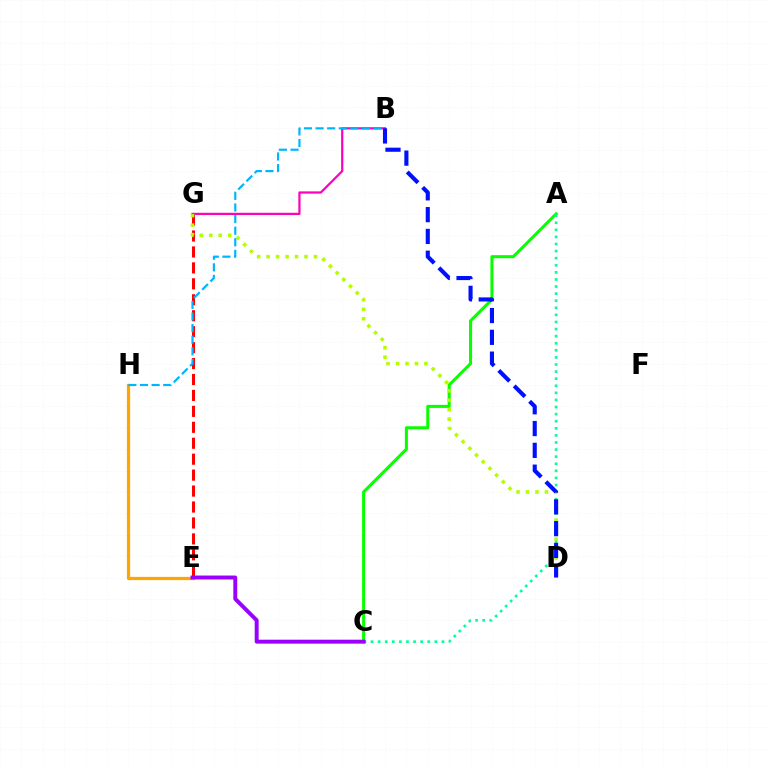{('A', 'C'): [{'color': '#08ff00', 'line_style': 'solid', 'thickness': 2.19}, {'color': '#00ff9d', 'line_style': 'dotted', 'thickness': 1.93}], ('E', 'G'): [{'color': '#ff0000', 'line_style': 'dashed', 'thickness': 2.17}], ('B', 'G'): [{'color': '#ff00bd', 'line_style': 'solid', 'thickness': 1.6}], ('E', 'H'): [{'color': '#ffa500', 'line_style': 'solid', 'thickness': 2.33}], ('D', 'G'): [{'color': '#b3ff00', 'line_style': 'dotted', 'thickness': 2.57}], ('B', 'D'): [{'color': '#0010ff', 'line_style': 'dashed', 'thickness': 2.96}], ('C', 'E'): [{'color': '#9b00ff', 'line_style': 'solid', 'thickness': 2.83}], ('B', 'H'): [{'color': '#00b5ff', 'line_style': 'dashed', 'thickness': 1.58}]}